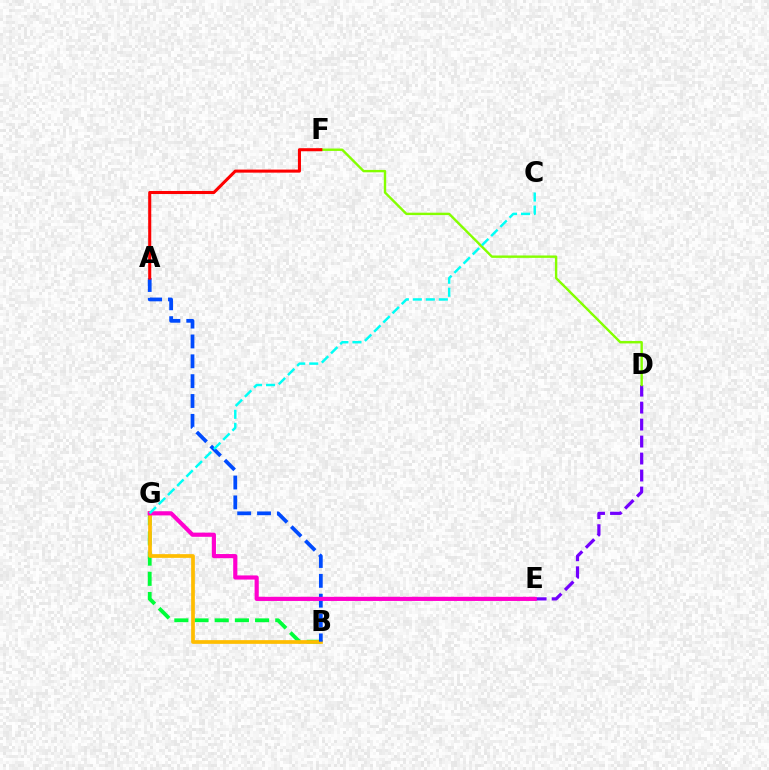{('D', 'E'): [{'color': '#7200ff', 'line_style': 'dashed', 'thickness': 2.31}], ('D', 'F'): [{'color': '#84ff00', 'line_style': 'solid', 'thickness': 1.72}], ('B', 'G'): [{'color': '#00ff39', 'line_style': 'dashed', 'thickness': 2.74}, {'color': '#ffbd00', 'line_style': 'solid', 'thickness': 2.67}], ('A', 'B'): [{'color': '#004bff', 'line_style': 'dashed', 'thickness': 2.7}], ('E', 'G'): [{'color': '#ff00cf', 'line_style': 'solid', 'thickness': 2.99}], ('A', 'F'): [{'color': '#ff0000', 'line_style': 'solid', 'thickness': 2.2}], ('C', 'G'): [{'color': '#00fff6', 'line_style': 'dashed', 'thickness': 1.77}]}